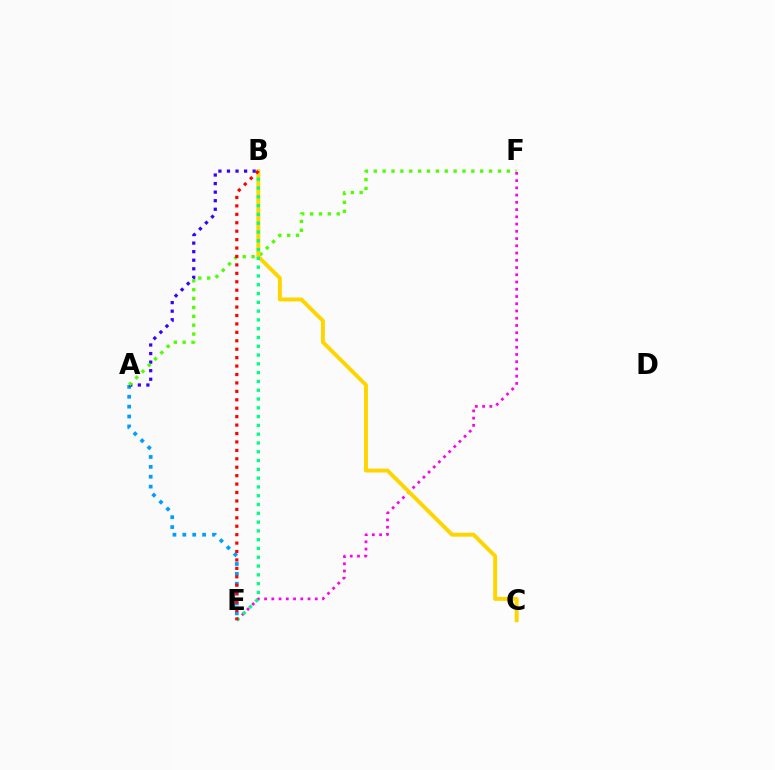{('A', 'E'): [{'color': '#009eff', 'line_style': 'dotted', 'thickness': 2.68}], ('A', 'B'): [{'color': '#3700ff', 'line_style': 'dotted', 'thickness': 2.33}], ('A', 'F'): [{'color': '#4fff00', 'line_style': 'dotted', 'thickness': 2.41}], ('E', 'F'): [{'color': '#ff00ed', 'line_style': 'dotted', 'thickness': 1.97}], ('B', 'C'): [{'color': '#ffd500', 'line_style': 'solid', 'thickness': 2.83}], ('B', 'E'): [{'color': '#00ff86', 'line_style': 'dotted', 'thickness': 2.39}, {'color': '#ff0000', 'line_style': 'dotted', 'thickness': 2.29}]}